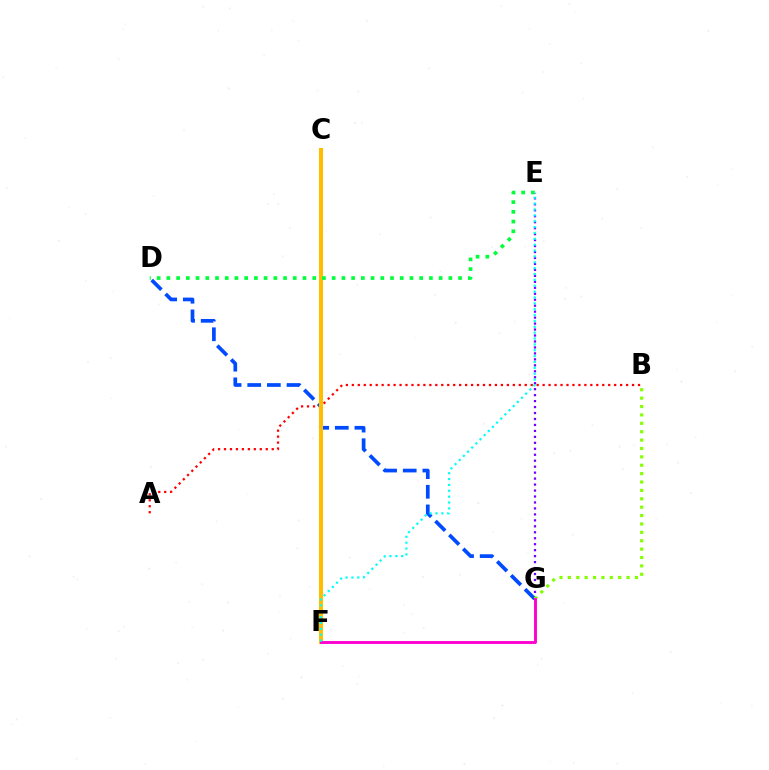{('D', 'G'): [{'color': '#004bff', 'line_style': 'dashed', 'thickness': 2.67}], ('A', 'B'): [{'color': '#ff0000', 'line_style': 'dotted', 'thickness': 1.62}], ('C', 'F'): [{'color': '#ffbd00', 'line_style': 'solid', 'thickness': 2.91}], ('E', 'G'): [{'color': '#7200ff', 'line_style': 'dotted', 'thickness': 1.62}], ('B', 'G'): [{'color': '#84ff00', 'line_style': 'dotted', 'thickness': 2.28}], ('D', 'E'): [{'color': '#00ff39', 'line_style': 'dotted', 'thickness': 2.64}], ('F', 'G'): [{'color': '#ff00cf', 'line_style': 'solid', 'thickness': 2.08}], ('E', 'F'): [{'color': '#00fff6', 'line_style': 'dotted', 'thickness': 1.59}]}